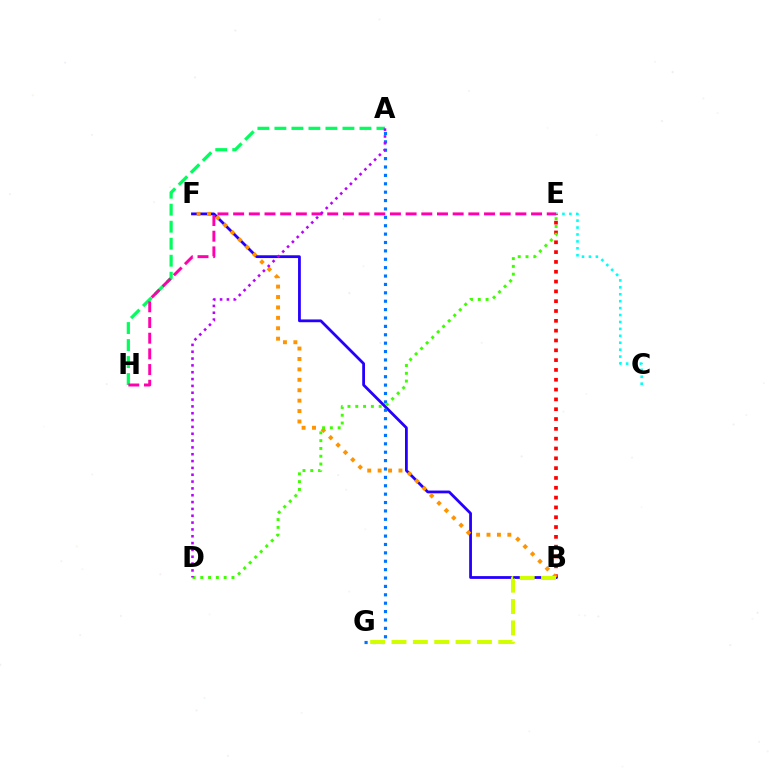{('C', 'E'): [{'color': '#00fff6', 'line_style': 'dotted', 'thickness': 1.88}], ('B', 'E'): [{'color': '#ff0000', 'line_style': 'dotted', 'thickness': 2.67}], ('B', 'F'): [{'color': '#2500ff', 'line_style': 'solid', 'thickness': 2.01}, {'color': '#ff9400', 'line_style': 'dotted', 'thickness': 2.83}], ('A', 'H'): [{'color': '#00ff5c', 'line_style': 'dashed', 'thickness': 2.31}], ('A', 'G'): [{'color': '#0074ff', 'line_style': 'dotted', 'thickness': 2.28}], ('D', 'E'): [{'color': '#3dff00', 'line_style': 'dotted', 'thickness': 2.12}], ('B', 'G'): [{'color': '#d1ff00', 'line_style': 'dashed', 'thickness': 2.9}], ('E', 'H'): [{'color': '#ff00ac', 'line_style': 'dashed', 'thickness': 2.13}], ('A', 'D'): [{'color': '#b900ff', 'line_style': 'dotted', 'thickness': 1.86}]}